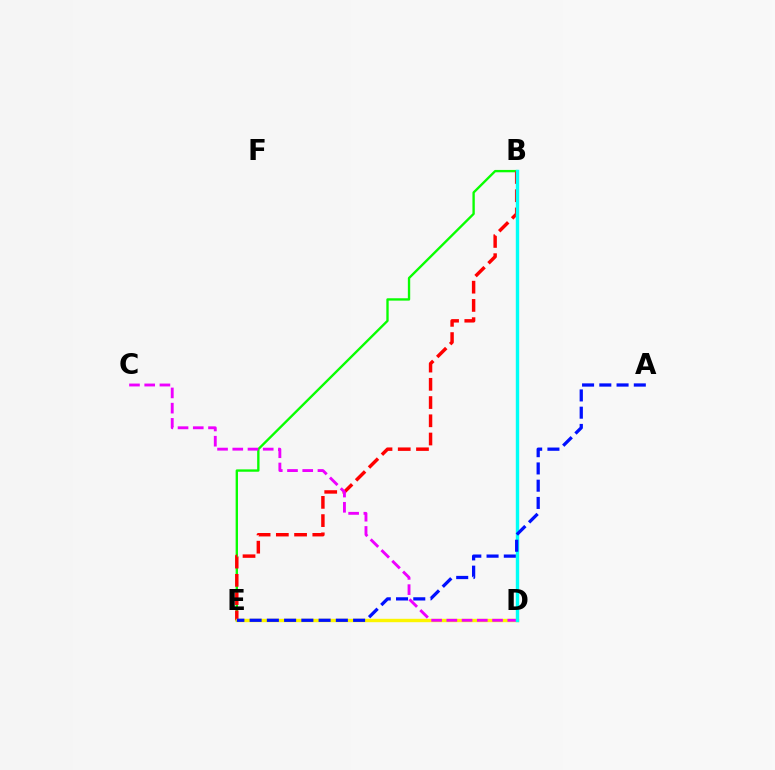{('B', 'E'): [{'color': '#08ff00', 'line_style': 'solid', 'thickness': 1.69}, {'color': '#ff0000', 'line_style': 'dashed', 'thickness': 2.48}], ('D', 'E'): [{'color': '#fcf500', 'line_style': 'solid', 'thickness': 2.44}], ('C', 'D'): [{'color': '#ee00ff', 'line_style': 'dashed', 'thickness': 2.07}], ('B', 'D'): [{'color': '#00fff6', 'line_style': 'solid', 'thickness': 2.44}], ('A', 'E'): [{'color': '#0010ff', 'line_style': 'dashed', 'thickness': 2.34}]}